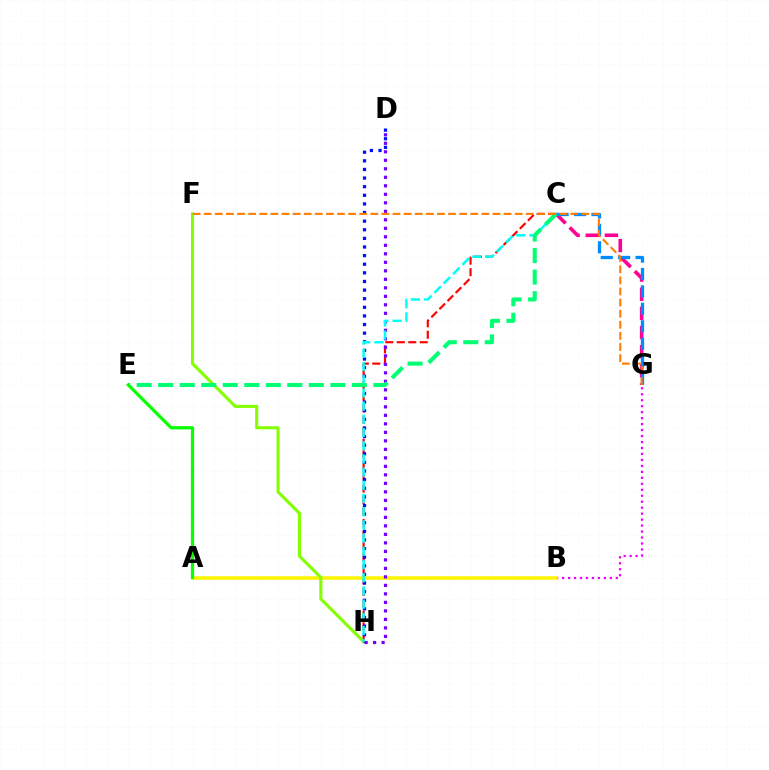{('B', 'G'): [{'color': '#ee00ff', 'line_style': 'dotted', 'thickness': 1.62}], ('C', 'H'): [{'color': '#ff0000', 'line_style': 'dashed', 'thickness': 1.56}, {'color': '#00fff6', 'line_style': 'dashed', 'thickness': 1.79}], ('A', 'B'): [{'color': '#fcf500', 'line_style': 'solid', 'thickness': 2.53}], ('C', 'G'): [{'color': '#ff0094', 'line_style': 'dashed', 'thickness': 2.6}, {'color': '#008cff', 'line_style': 'dashed', 'thickness': 2.37}], ('F', 'H'): [{'color': '#84ff00', 'line_style': 'solid', 'thickness': 2.23}], ('D', 'H'): [{'color': '#7200ff', 'line_style': 'dotted', 'thickness': 2.31}, {'color': '#0010ff', 'line_style': 'dotted', 'thickness': 2.34}], ('C', 'E'): [{'color': '#00ff74', 'line_style': 'dashed', 'thickness': 2.92}], ('F', 'G'): [{'color': '#ff7c00', 'line_style': 'dashed', 'thickness': 1.51}], ('A', 'E'): [{'color': '#08ff00', 'line_style': 'solid', 'thickness': 2.31}]}